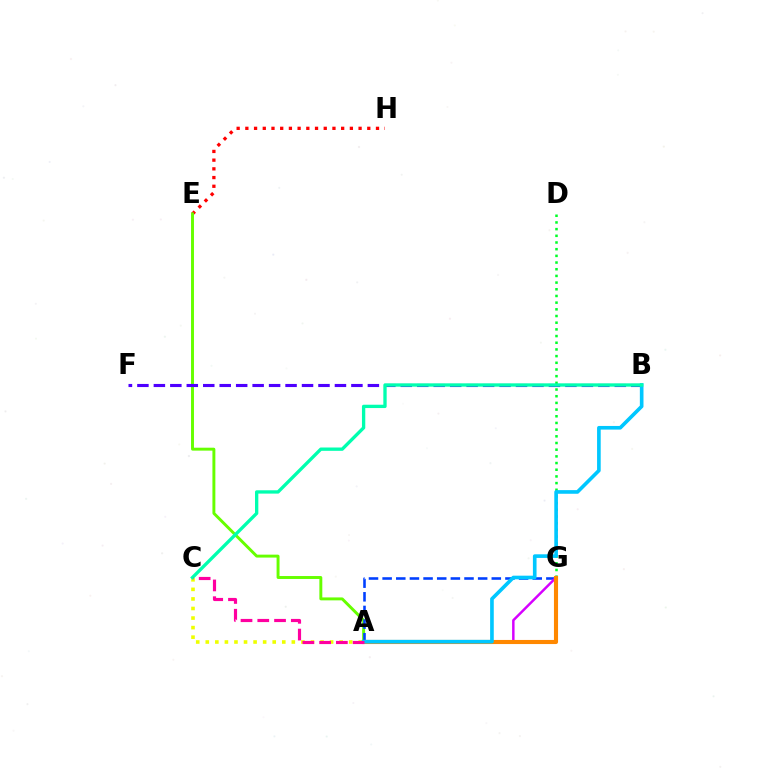{('E', 'H'): [{'color': '#ff0000', 'line_style': 'dotted', 'thickness': 2.37}], ('A', 'C'): [{'color': '#eeff00', 'line_style': 'dotted', 'thickness': 2.6}, {'color': '#ff00a0', 'line_style': 'dashed', 'thickness': 2.28}], ('D', 'G'): [{'color': '#00ff27', 'line_style': 'dotted', 'thickness': 1.82}], ('A', 'E'): [{'color': '#66ff00', 'line_style': 'solid', 'thickness': 2.11}], ('A', 'G'): [{'color': '#003fff', 'line_style': 'dashed', 'thickness': 1.85}, {'color': '#d600ff', 'line_style': 'solid', 'thickness': 1.77}, {'color': '#ff8800', 'line_style': 'solid', 'thickness': 2.95}], ('B', 'F'): [{'color': '#4f00ff', 'line_style': 'dashed', 'thickness': 2.24}], ('A', 'B'): [{'color': '#00c7ff', 'line_style': 'solid', 'thickness': 2.62}], ('B', 'C'): [{'color': '#00ffaf', 'line_style': 'solid', 'thickness': 2.4}]}